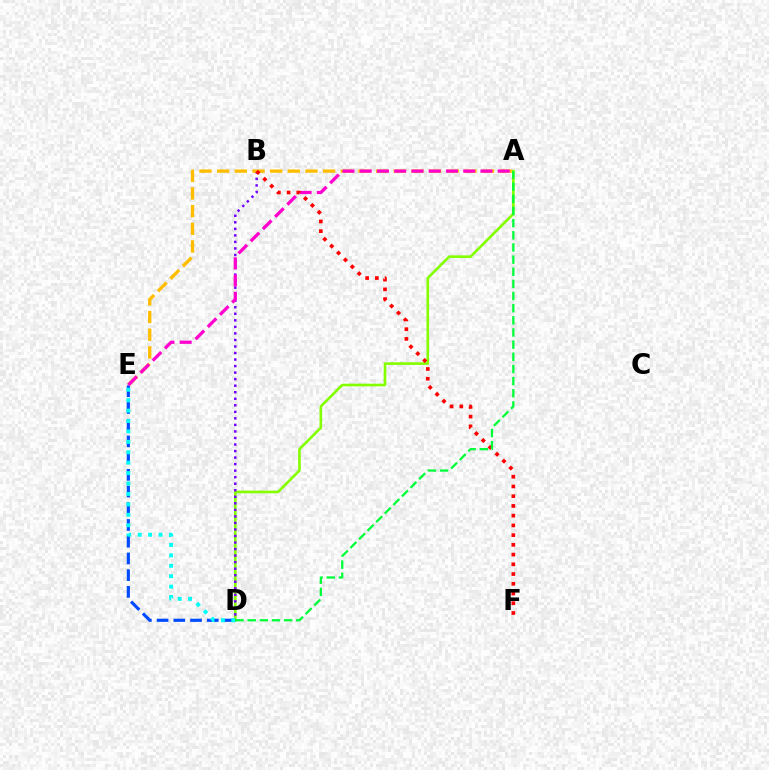{('A', 'D'): [{'color': '#84ff00', 'line_style': 'solid', 'thickness': 1.9}, {'color': '#00ff39', 'line_style': 'dashed', 'thickness': 1.65}], ('B', 'D'): [{'color': '#7200ff', 'line_style': 'dotted', 'thickness': 1.78}], ('A', 'E'): [{'color': '#ffbd00', 'line_style': 'dashed', 'thickness': 2.4}, {'color': '#ff00cf', 'line_style': 'dashed', 'thickness': 2.34}], ('D', 'E'): [{'color': '#004bff', 'line_style': 'dashed', 'thickness': 2.27}, {'color': '#00fff6', 'line_style': 'dotted', 'thickness': 2.83}], ('B', 'F'): [{'color': '#ff0000', 'line_style': 'dotted', 'thickness': 2.64}]}